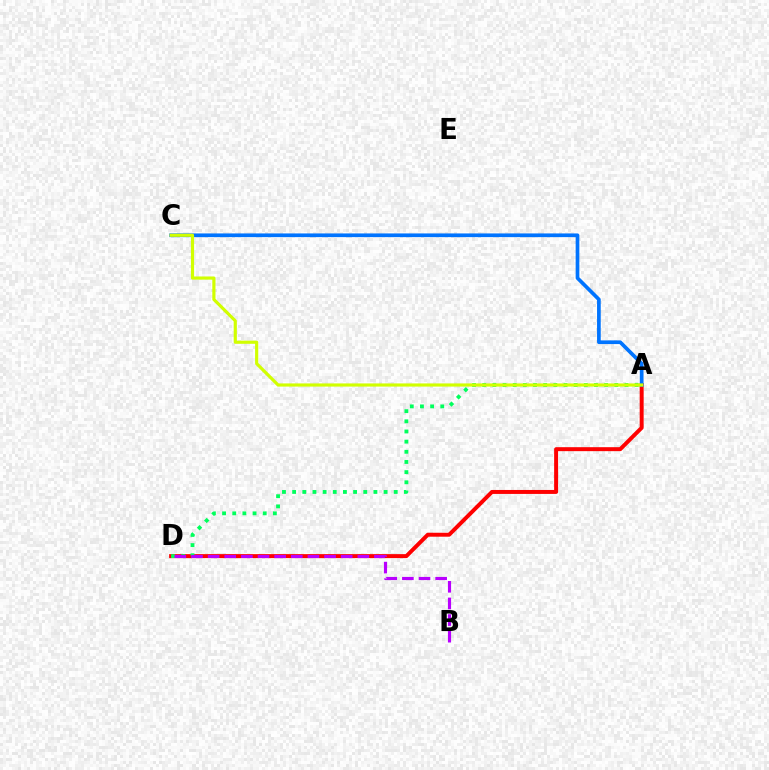{('A', 'D'): [{'color': '#ff0000', 'line_style': 'solid', 'thickness': 2.85}, {'color': '#00ff5c', 'line_style': 'dotted', 'thickness': 2.76}], ('A', 'C'): [{'color': '#0074ff', 'line_style': 'solid', 'thickness': 2.66}, {'color': '#d1ff00', 'line_style': 'solid', 'thickness': 2.28}], ('B', 'D'): [{'color': '#b900ff', 'line_style': 'dashed', 'thickness': 2.26}]}